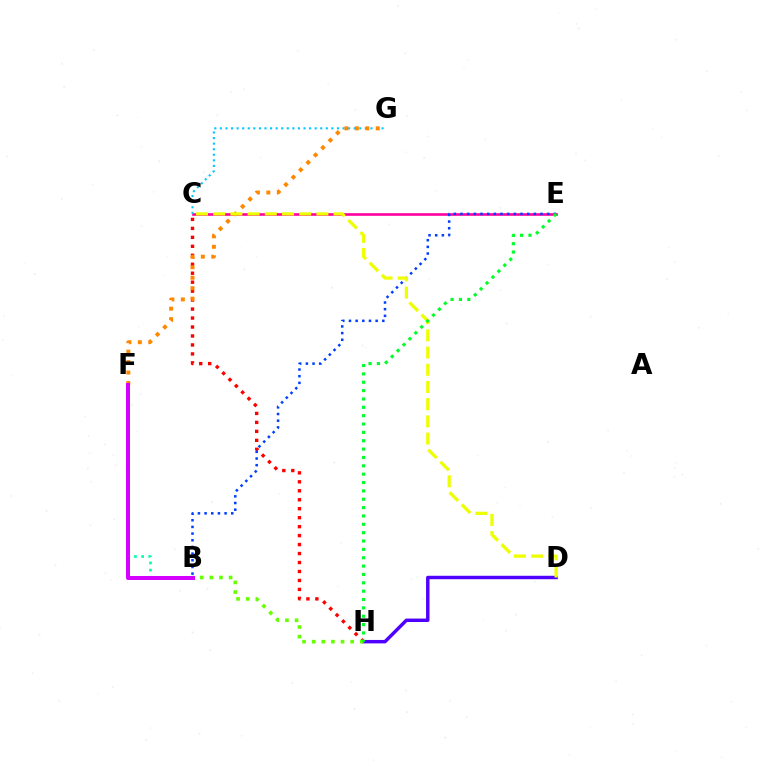{('C', 'H'): [{'color': '#ff0000', 'line_style': 'dotted', 'thickness': 2.44}], ('B', 'F'): [{'color': '#00ffaf', 'line_style': 'dotted', 'thickness': 1.94}, {'color': '#d600ff', 'line_style': 'solid', 'thickness': 2.88}], ('D', 'H'): [{'color': '#4f00ff', 'line_style': 'solid', 'thickness': 2.47}], ('C', 'E'): [{'color': '#ff00a0', 'line_style': 'solid', 'thickness': 1.88}], ('C', 'G'): [{'color': '#00c7ff', 'line_style': 'dotted', 'thickness': 1.51}], ('B', 'E'): [{'color': '#003fff', 'line_style': 'dotted', 'thickness': 1.81}], ('F', 'G'): [{'color': '#ff8800', 'line_style': 'dotted', 'thickness': 2.84}], ('C', 'D'): [{'color': '#eeff00', 'line_style': 'dashed', 'thickness': 2.34}], ('B', 'H'): [{'color': '#66ff00', 'line_style': 'dotted', 'thickness': 2.61}], ('E', 'H'): [{'color': '#00ff27', 'line_style': 'dotted', 'thickness': 2.27}]}